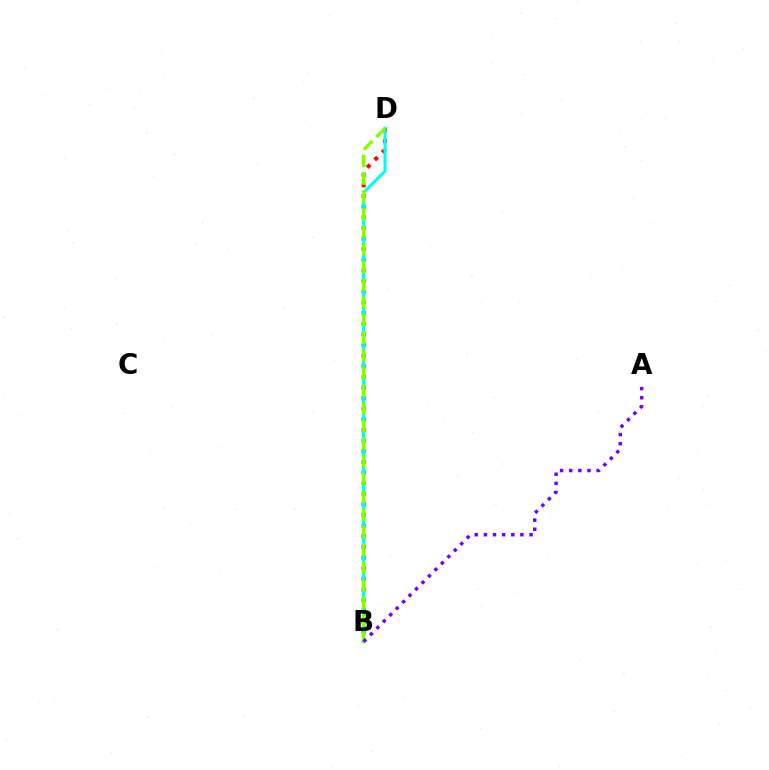{('B', 'D'): [{'color': '#ff0000', 'line_style': 'dotted', 'thickness': 2.89}, {'color': '#00fff6', 'line_style': 'solid', 'thickness': 2.23}, {'color': '#84ff00', 'line_style': 'dashed', 'thickness': 2.4}], ('A', 'B'): [{'color': '#7200ff', 'line_style': 'dotted', 'thickness': 2.48}]}